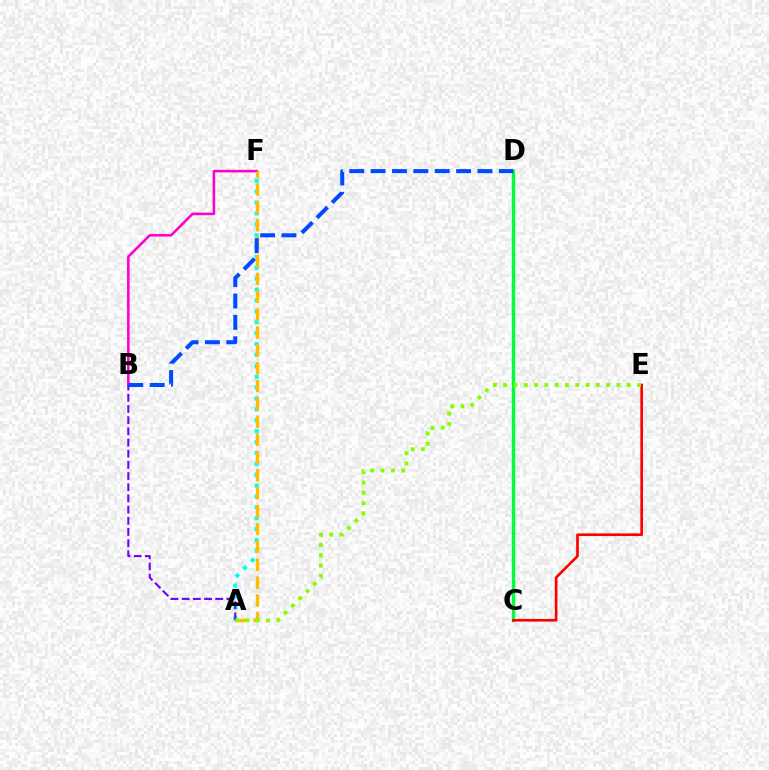{('A', 'F'): [{'color': '#00fff6', 'line_style': 'dotted', 'thickness': 2.96}, {'color': '#ffbd00', 'line_style': 'dashed', 'thickness': 2.43}], ('B', 'F'): [{'color': '#ff00cf', 'line_style': 'solid', 'thickness': 1.85}], ('C', 'D'): [{'color': '#00ff39', 'line_style': 'solid', 'thickness': 2.44}], ('C', 'E'): [{'color': '#ff0000', 'line_style': 'solid', 'thickness': 1.91}], ('A', 'B'): [{'color': '#7200ff', 'line_style': 'dashed', 'thickness': 1.52}], ('A', 'E'): [{'color': '#84ff00', 'line_style': 'dotted', 'thickness': 2.8}], ('B', 'D'): [{'color': '#004bff', 'line_style': 'dashed', 'thickness': 2.9}]}